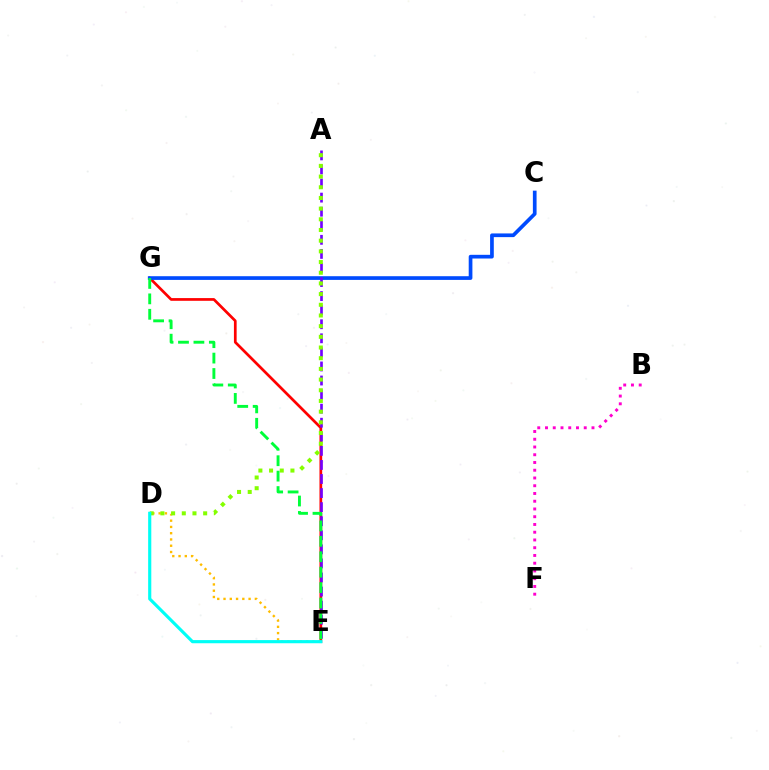{('E', 'G'): [{'color': '#ff0000', 'line_style': 'solid', 'thickness': 1.95}, {'color': '#00ff39', 'line_style': 'dashed', 'thickness': 2.1}], ('C', 'G'): [{'color': '#004bff', 'line_style': 'solid', 'thickness': 2.66}], ('D', 'E'): [{'color': '#ffbd00', 'line_style': 'dotted', 'thickness': 1.7}, {'color': '#00fff6', 'line_style': 'solid', 'thickness': 2.27}], ('B', 'F'): [{'color': '#ff00cf', 'line_style': 'dotted', 'thickness': 2.1}], ('A', 'E'): [{'color': '#7200ff', 'line_style': 'dashed', 'thickness': 1.91}], ('A', 'D'): [{'color': '#84ff00', 'line_style': 'dotted', 'thickness': 2.9}]}